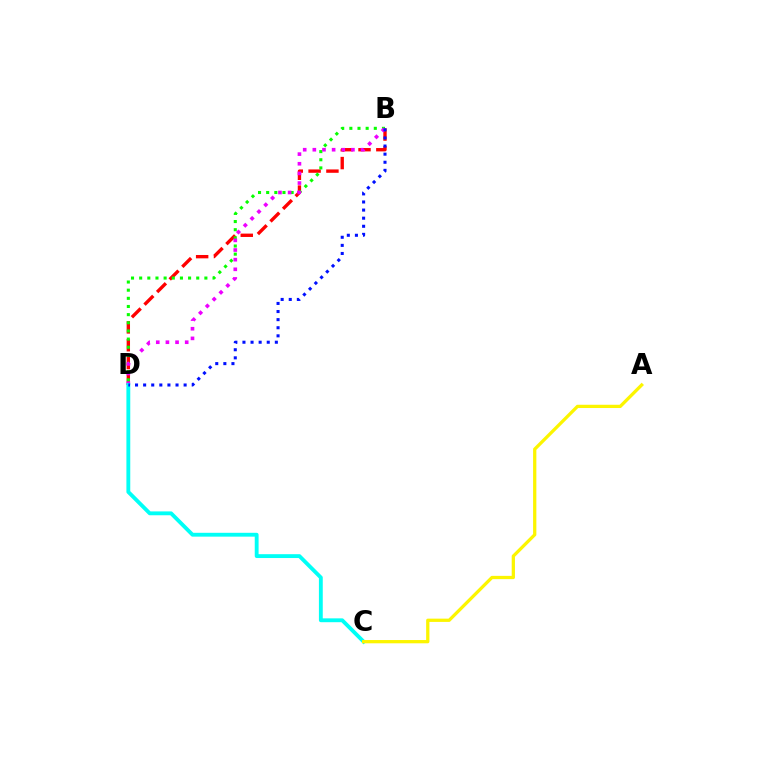{('B', 'D'): [{'color': '#ff0000', 'line_style': 'dashed', 'thickness': 2.42}, {'color': '#08ff00', 'line_style': 'dotted', 'thickness': 2.21}, {'color': '#ee00ff', 'line_style': 'dotted', 'thickness': 2.62}, {'color': '#0010ff', 'line_style': 'dotted', 'thickness': 2.2}], ('C', 'D'): [{'color': '#00fff6', 'line_style': 'solid', 'thickness': 2.77}], ('A', 'C'): [{'color': '#fcf500', 'line_style': 'solid', 'thickness': 2.35}]}